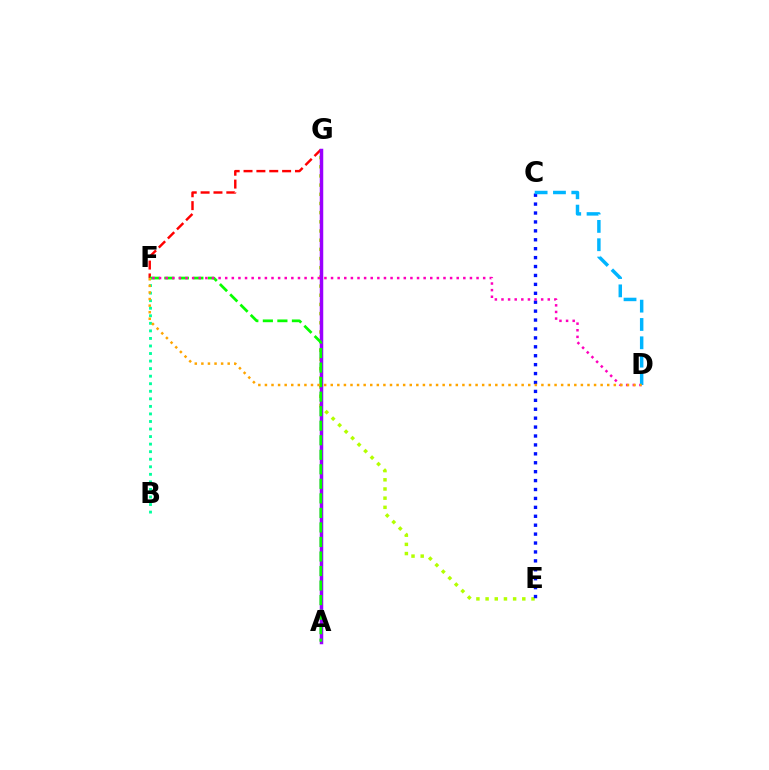{('E', 'G'): [{'color': '#b3ff00', 'line_style': 'dotted', 'thickness': 2.49}], ('F', 'G'): [{'color': '#ff0000', 'line_style': 'dashed', 'thickness': 1.75}], ('A', 'G'): [{'color': '#9b00ff', 'line_style': 'solid', 'thickness': 2.51}], ('A', 'F'): [{'color': '#08ff00', 'line_style': 'dashed', 'thickness': 1.97}], ('C', 'E'): [{'color': '#0010ff', 'line_style': 'dotted', 'thickness': 2.42}], ('B', 'F'): [{'color': '#00ff9d', 'line_style': 'dotted', 'thickness': 2.05}], ('D', 'F'): [{'color': '#ff00bd', 'line_style': 'dotted', 'thickness': 1.8}, {'color': '#ffa500', 'line_style': 'dotted', 'thickness': 1.79}], ('C', 'D'): [{'color': '#00b5ff', 'line_style': 'dashed', 'thickness': 2.49}]}